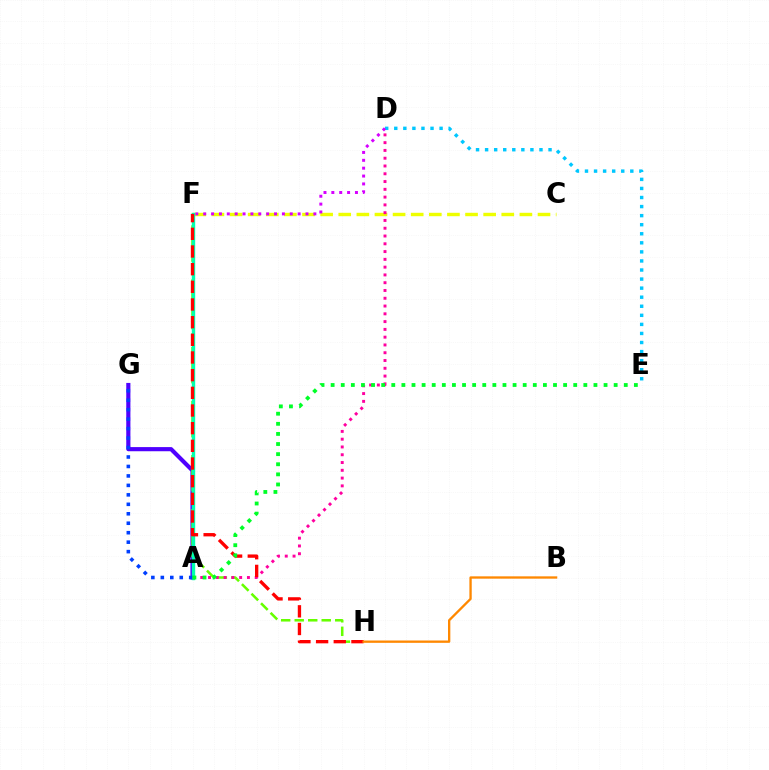{('A', 'G'): [{'color': '#4f00ff', 'line_style': 'solid', 'thickness': 2.99}, {'color': '#003fff', 'line_style': 'dotted', 'thickness': 2.57}], ('F', 'H'): [{'color': '#66ff00', 'line_style': 'dashed', 'thickness': 1.84}, {'color': '#ff0000', 'line_style': 'dashed', 'thickness': 2.4}], ('C', 'F'): [{'color': '#eeff00', 'line_style': 'dashed', 'thickness': 2.46}], ('A', 'D'): [{'color': '#ff00a0', 'line_style': 'dotted', 'thickness': 2.11}], ('A', 'F'): [{'color': '#00ffaf', 'line_style': 'solid', 'thickness': 2.45}], ('D', 'E'): [{'color': '#00c7ff', 'line_style': 'dotted', 'thickness': 2.46}], ('B', 'H'): [{'color': '#ff8800', 'line_style': 'solid', 'thickness': 1.67}], ('A', 'E'): [{'color': '#00ff27', 'line_style': 'dotted', 'thickness': 2.75}], ('D', 'F'): [{'color': '#d600ff', 'line_style': 'dotted', 'thickness': 2.14}]}